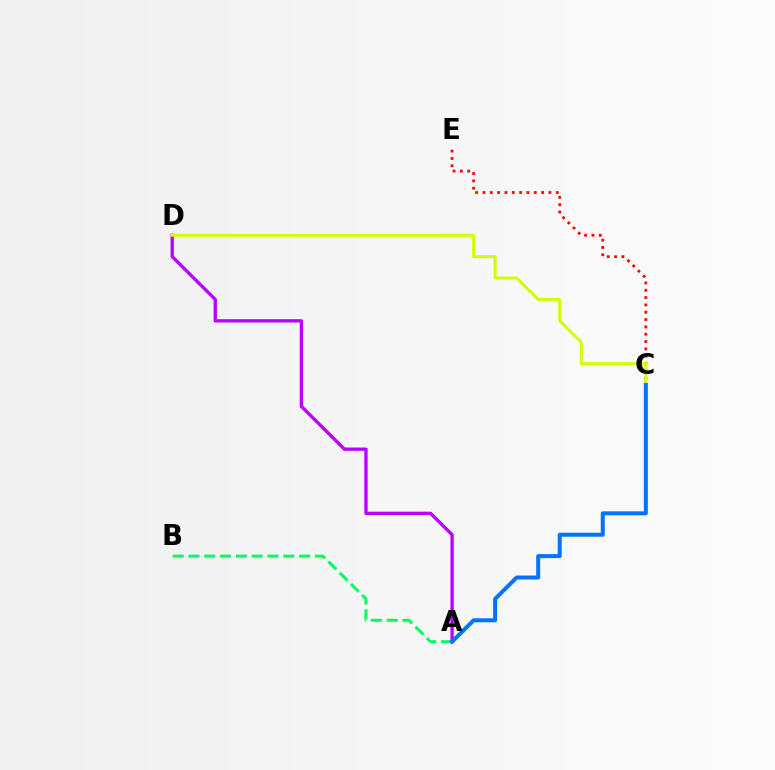{('C', 'E'): [{'color': '#ff0000', 'line_style': 'dotted', 'thickness': 1.99}], ('A', 'B'): [{'color': '#00ff5c', 'line_style': 'dashed', 'thickness': 2.15}], ('A', 'D'): [{'color': '#b900ff', 'line_style': 'solid', 'thickness': 2.37}], ('C', 'D'): [{'color': '#d1ff00', 'line_style': 'solid', 'thickness': 2.14}], ('A', 'C'): [{'color': '#0074ff', 'line_style': 'solid', 'thickness': 2.87}]}